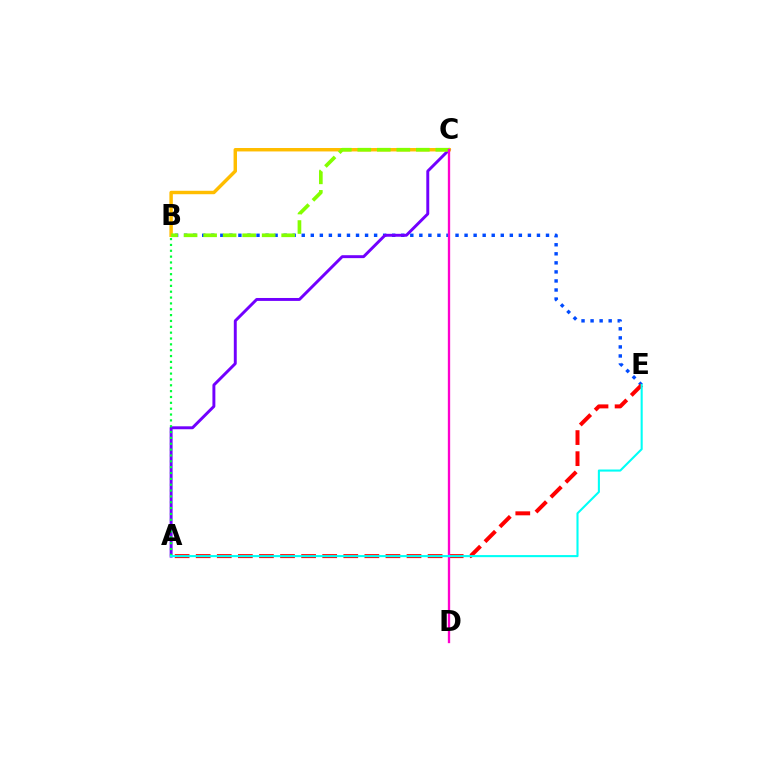{('B', 'E'): [{'color': '#004bff', 'line_style': 'dotted', 'thickness': 2.46}], ('A', 'C'): [{'color': '#7200ff', 'line_style': 'solid', 'thickness': 2.11}], ('A', 'E'): [{'color': '#ff0000', 'line_style': 'dashed', 'thickness': 2.86}, {'color': '#00fff6', 'line_style': 'solid', 'thickness': 1.51}], ('B', 'C'): [{'color': '#ffbd00', 'line_style': 'solid', 'thickness': 2.48}, {'color': '#84ff00', 'line_style': 'dashed', 'thickness': 2.65}], ('C', 'D'): [{'color': '#ff00cf', 'line_style': 'solid', 'thickness': 1.67}], ('A', 'B'): [{'color': '#00ff39', 'line_style': 'dotted', 'thickness': 1.59}]}